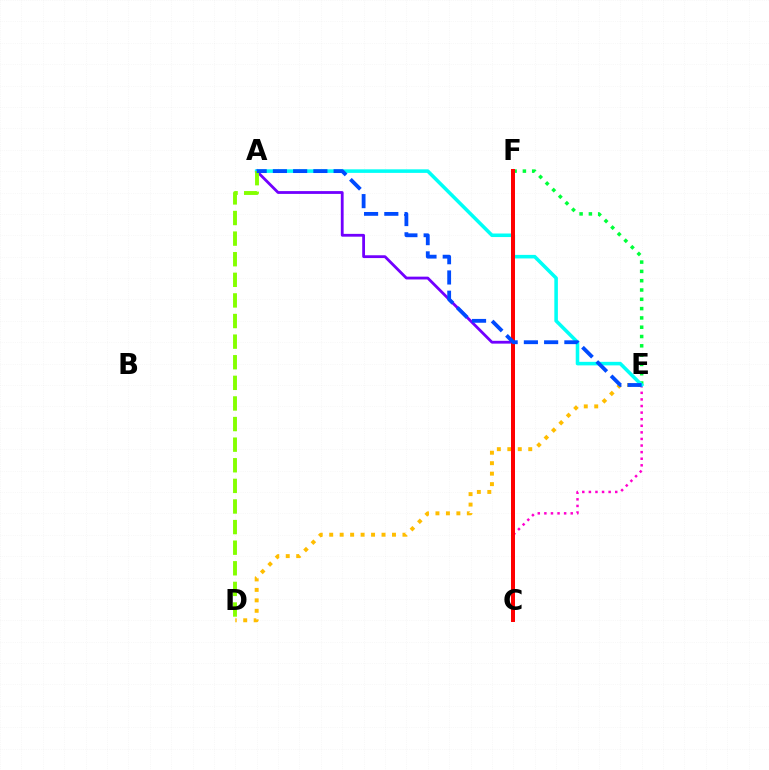{('D', 'E'): [{'color': '#ffbd00', 'line_style': 'dotted', 'thickness': 2.84}], ('A', 'C'): [{'color': '#7200ff', 'line_style': 'solid', 'thickness': 2.02}], ('E', 'F'): [{'color': '#00ff39', 'line_style': 'dotted', 'thickness': 2.53}], ('C', 'E'): [{'color': '#ff00cf', 'line_style': 'dotted', 'thickness': 1.79}], ('A', 'E'): [{'color': '#00fff6', 'line_style': 'solid', 'thickness': 2.56}, {'color': '#004bff', 'line_style': 'dashed', 'thickness': 2.75}], ('C', 'F'): [{'color': '#ff0000', 'line_style': 'solid', 'thickness': 2.86}], ('A', 'D'): [{'color': '#84ff00', 'line_style': 'dashed', 'thickness': 2.8}]}